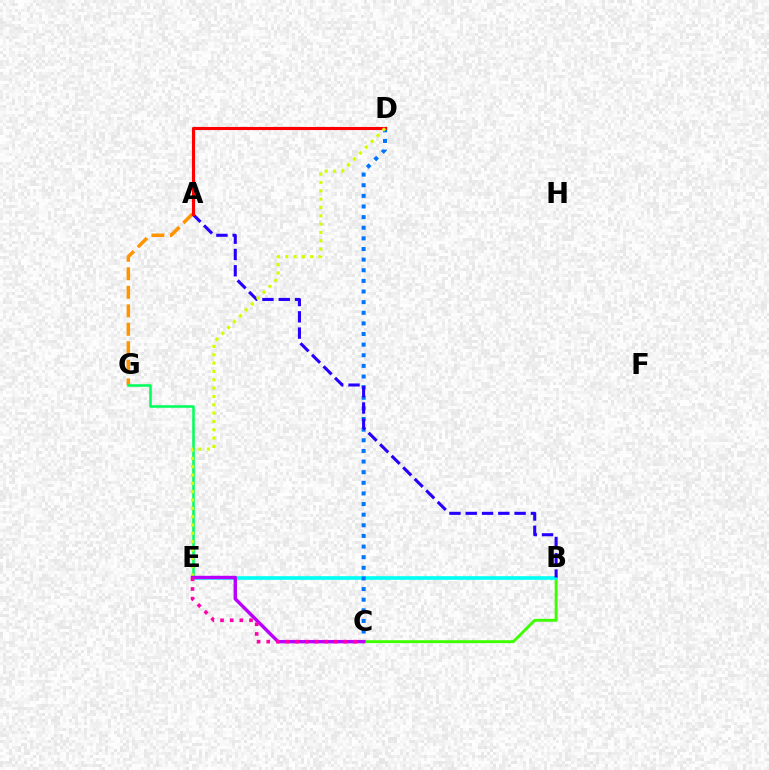{('A', 'G'): [{'color': '#ff9400', 'line_style': 'dashed', 'thickness': 2.51}], ('B', 'C'): [{'color': '#3dff00', 'line_style': 'solid', 'thickness': 2.09}], ('B', 'E'): [{'color': '#00fff6', 'line_style': 'solid', 'thickness': 2.61}], ('E', 'G'): [{'color': '#00ff5c', 'line_style': 'solid', 'thickness': 1.84}], ('C', 'D'): [{'color': '#0074ff', 'line_style': 'dotted', 'thickness': 2.89}], ('A', 'B'): [{'color': '#2500ff', 'line_style': 'dashed', 'thickness': 2.21}], ('A', 'D'): [{'color': '#ff0000', 'line_style': 'solid', 'thickness': 2.24}], ('D', 'E'): [{'color': '#d1ff00', 'line_style': 'dotted', 'thickness': 2.26}], ('C', 'E'): [{'color': '#b900ff', 'line_style': 'solid', 'thickness': 2.46}, {'color': '#ff00ac', 'line_style': 'dotted', 'thickness': 2.62}]}